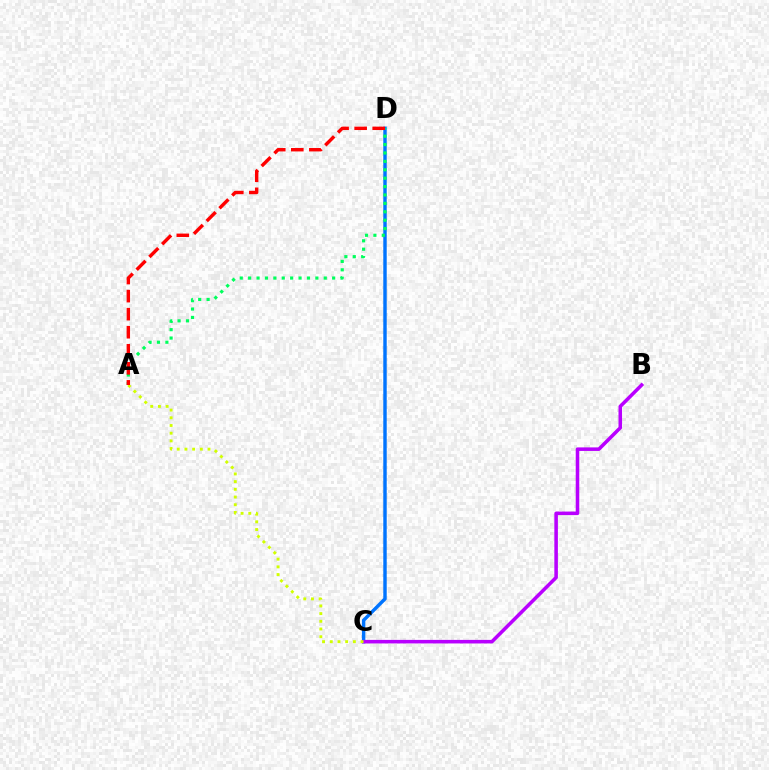{('C', 'D'): [{'color': '#0074ff', 'line_style': 'solid', 'thickness': 2.47}], ('A', 'D'): [{'color': '#00ff5c', 'line_style': 'dotted', 'thickness': 2.28}, {'color': '#ff0000', 'line_style': 'dashed', 'thickness': 2.45}], ('B', 'C'): [{'color': '#b900ff', 'line_style': 'solid', 'thickness': 2.55}], ('A', 'C'): [{'color': '#d1ff00', 'line_style': 'dotted', 'thickness': 2.09}]}